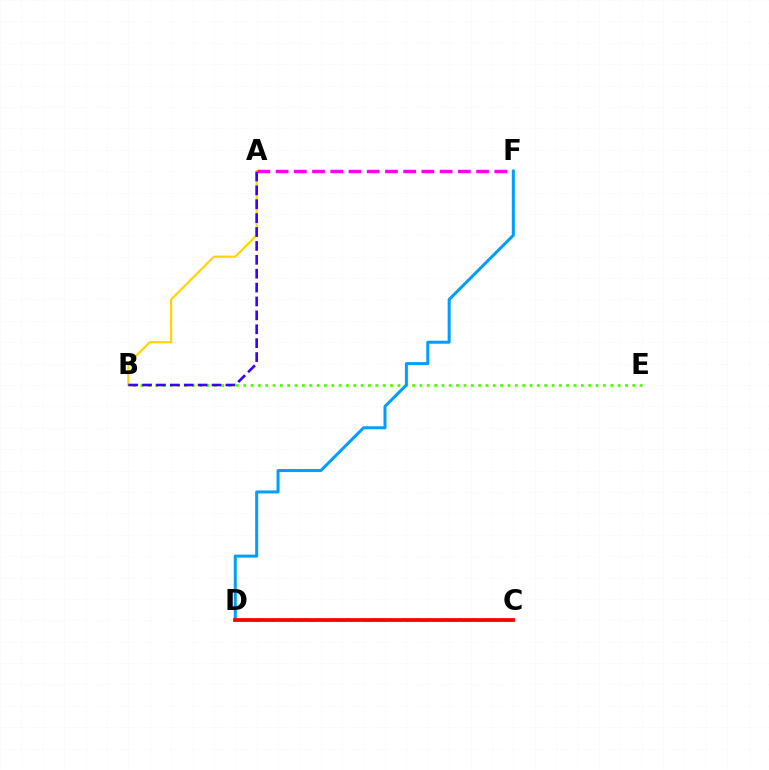{('A', 'B'): [{'color': '#ffd500', 'line_style': 'solid', 'thickness': 1.56}, {'color': '#3700ff', 'line_style': 'dashed', 'thickness': 1.89}], ('C', 'D'): [{'color': '#00ff86', 'line_style': 'dashed', 'thickness': 1.9}, {'color': '#ff0000', 'line_style': 'solid', 'thickness': 2.69}], ('A', 'F'): [{'color': '#ff00ed', 'line_style': 'dashed', 'thickness': 2.48}], ('B', 'E'): [{'color': '#4fff00', 'line_style': 'dotted', 'thickness': 1.99}], ('D', 'F'): [{'color': '#009eff', 'line_style': 'solid', 'thickness': 2.17}]}